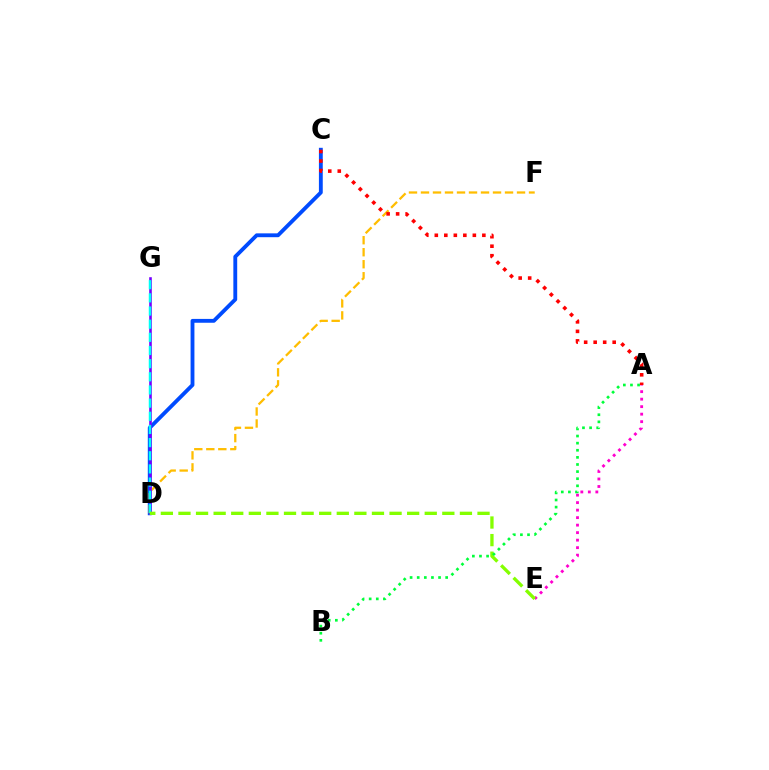{('C', 'D'): [{'color': '#004bff', 'line_style': 'solid', 'thickness': 2.77}], ('D', 'F'): [{'color': '#ffbd00', 'line_style': 'dashed', 'thickness': 1.63}], ('A', 'E'): [{'color': '#ff00cf', 'line_style': 'dotted', 'thickness': 2.04}], ('A', 'C'): [{'color': '#ff0000', 'line_style': 'dotted', 'thickness': 2.58}], ('D', 'G'): [{'color': '#7200ff', 'line_style': 'solid', 'thickness': 1.86}, {'color': '#00fff6', 'line_style': 'dashed', 'thickness': 1.79}], ('D', 'E'): [{'color': '#84ff00', 'line_style': 'dashed', 'thickness': 2.39}], ('A', 'B'): [{'color': '#00ff39', 'line_style': 'dotted', 'thickness': 1.93}]}